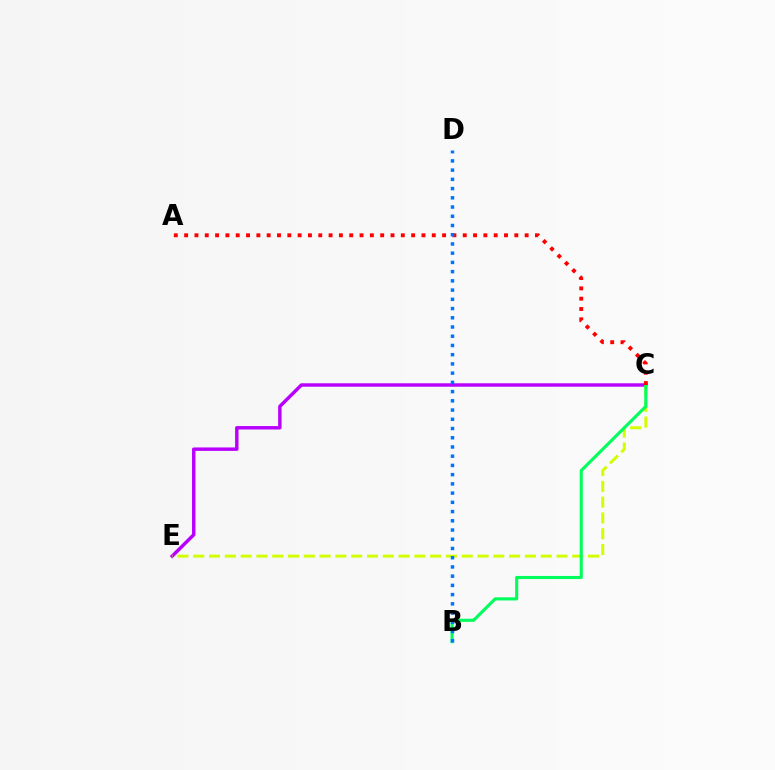{('C', 'E'): [{'color': '#b900ff', 'line_style': 'solid', 'thickness': 2.48}, {'color': '#d1ff00', 'line_style': 'dashed', 'thickness': 2.15}], ('B', 'C'): [{'color': '#00ff5c', 'line_style': 'solid', 'thickness': 2.24}], ('A', 'C'): [{'color': '#ff0000', 'line_style': 'dotted', 'thickness': 2.8}], ('B', 'D'): [{'color': '#0074ff', 'line_style': 'dotted', 'thickness': 2.51}]}